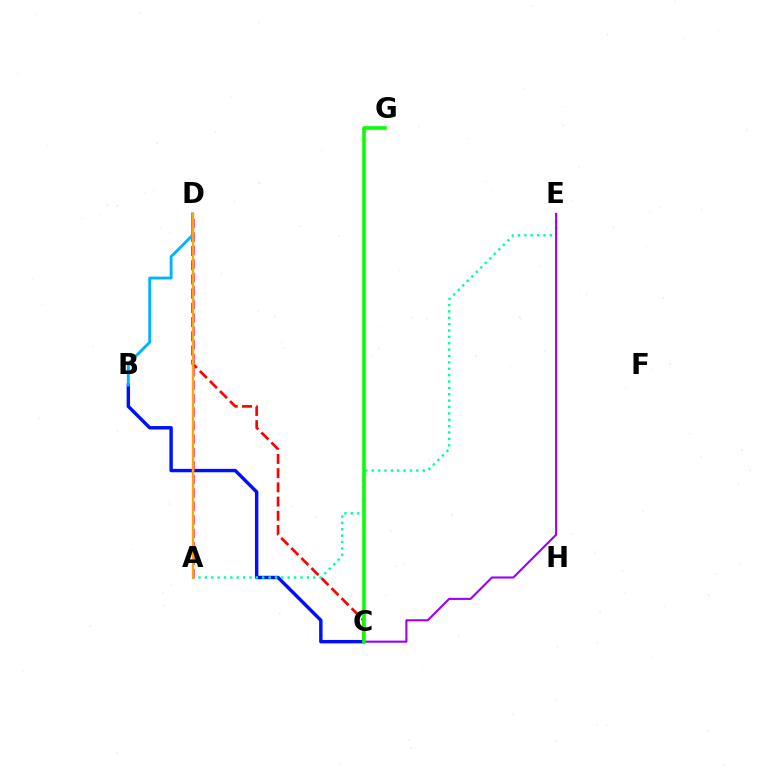{('C', 'D'): [{'color': '#ff0000', 'line_style': 'dashed', 'thickness': 1.93}], ('B', 'C'): [{'color': '#0010ff', 'line_style': 'solid', 'thickness': 2.46}], ('A', 'D'): [{'color': '#ff00bd', 'line_style': 'dashed', 'thickness': 1.83}, {'color': '#b3ff00', 'line_style': 'solid', 'thickness': 1.66}, {'color': '#ffa500', 'line_style': 'solid', 'thickness': 1.55}], ('A', 'E'): [{'color': '#00ff9d', 'line_style': 'dotted', 'thickness': 1.73}], ('C', 'E'): [{'color': '#9b00ff', 'line_style': 'solid', 'thickness': 1.51}], ('C', 'G'): [{'color': '#08ff00', 'line_style': 'solid', 'thickness': 2.58}], ('B', 'D'): [{'color': '#00b5ff', 'line_style': 'solid', 'thickness': 2.08}]}